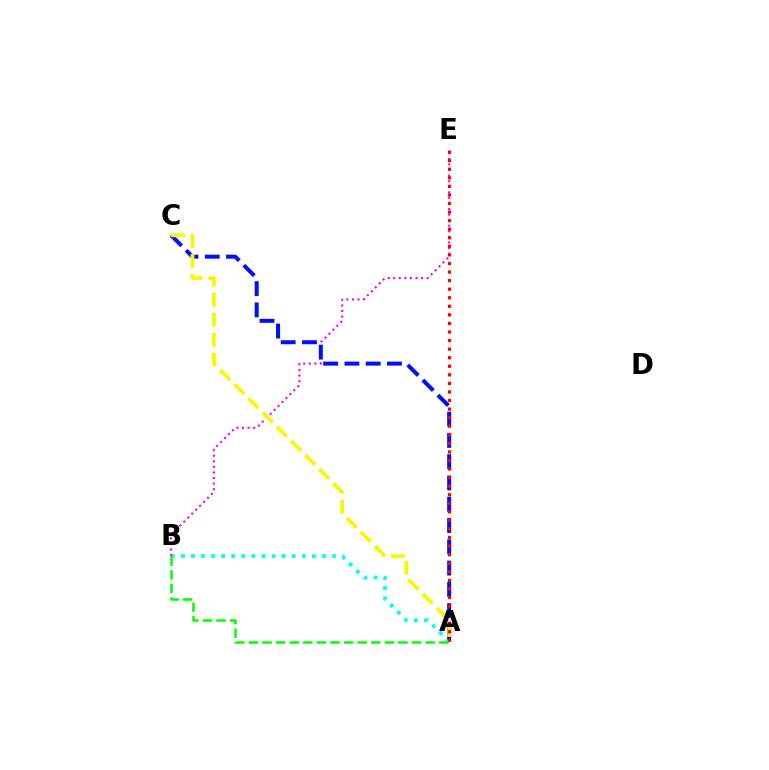{('A', 'B'): [{'color': '#00fff6', 'line_style': 'dotted', 'thickness': 2.74}, {'color': '#08ff00', 'line_style': 'dashed', 'thickness': 1.85}], ('B', 'E'): [{'color': '#ee00ff', 'line_style': 'dotted', 'thickness': 1.51}], ('A', 'C'): [{'color': '#0010ff', 'line_style': 'dashed', 'thickness': 2.89}, {'color': '#fcf500', 'line_style': 'dashed', 'thickness': 2.72}], ('A', 'E'): [{'color': '#ff0000', 'line_style': 'dotted', 'thickness': 2.33}]}